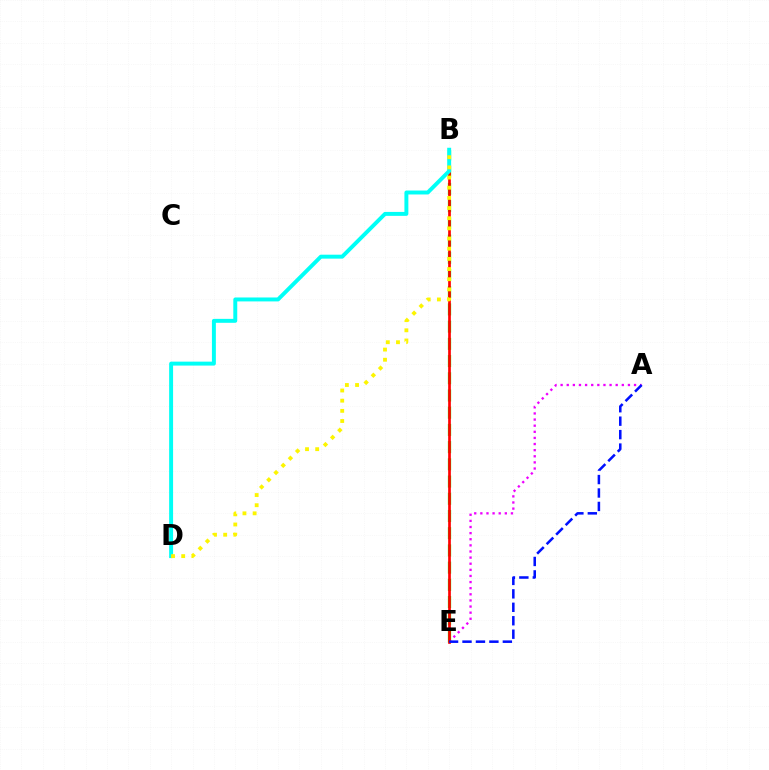{('B', 'E'): [{'color': '#08ff00', 'line_style': 'dashed', 'thickness': 2.34}, {'color': '#ff0000', 'line_style': 'solid', 'thickness': 1.94}], ('A', 'E'): [{'color': '#ee00ff', 'line_style': 'dotted', 'thickness': 1.66}, {'color': '#0010ff', 'line_style': 'dashed', 'thickness': 1.83}], ('B', 'D'): [{'color': '#00fff6', 'line_style': 'solid', 'thickness': 2.84}, {'color': '#fcf500', 'line_style': 'dotted', 'thickness': 2.76}]}